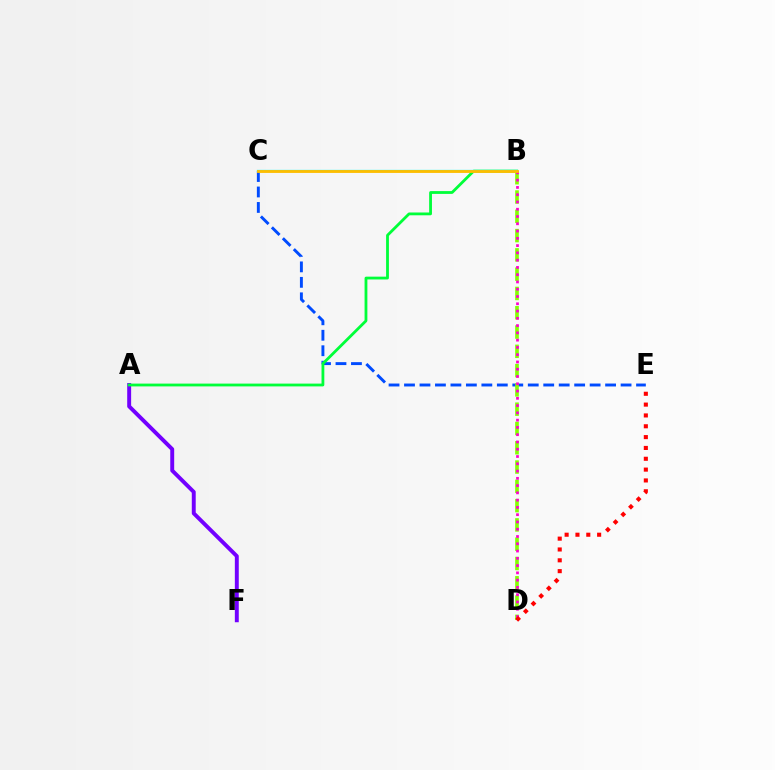{('A', 'F'): [{'color': '#7200ff', 'line_style': 'solid', 'thickness': 2.82}], ('C', 'E'): [{'color': '#004bff', 'line_style': 'dashed', 'thickness': 2.1}], ('A', 'B'): [{'color': '#00ff39', 'line_style': 'solid', 'thickness': 2.02}], ('B', 'C'): [{'color': '#00fff6', 'line_style': 'solid', 'thickness': 1.64}, {'color': '#ffbd00', 'line_style': 'solid', 'thickness': 2.05}], ('B', 'D'): [{'color': '#84ff00', 'line_style': 'dashed', 'thickness': 2.62}, {'color': '#ff00cf', 'line_style': 'dotted', 'thickness': 1.98}], ('D', 'E'): [{'color': '#ff0000', 'line_style': 'dotted', 'thickness': 2.94}]}